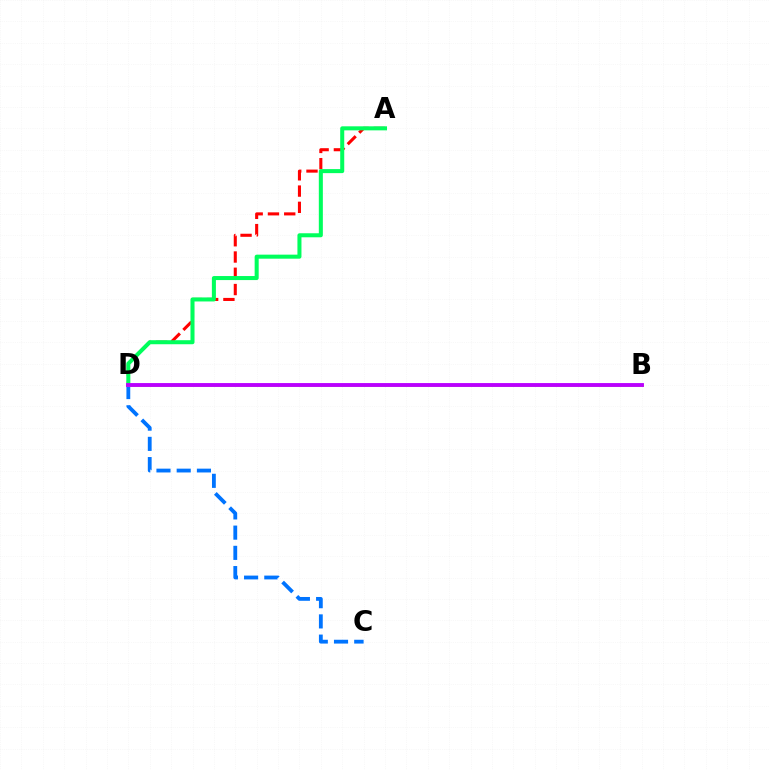{('C', 'D'): [{'color': '#0074ff', 'line_style': 'dashed', 'thickness': 2.75}], ('A', 'D'): [{'color': '#ff0000', 'line_style': 'dashed', 'thickness': 2.21}, {'color': '#00ff5c', 'line_style': 'solid', 'thickness': 2.9}], ('B', 'D'): [{'color': '#d1ff00', 'line_style': 'solid', 'thickness': 1.93}, {'color': '#b900ff', 'line_style': 'solid', 'thickness': 2.78}]}